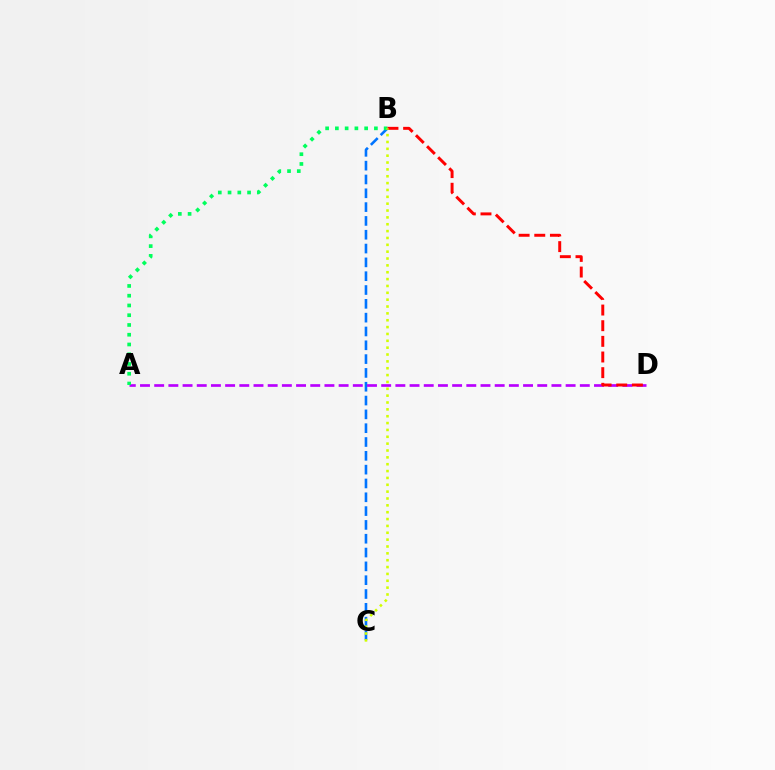{('B', 'C'): [{'color': '#0074ff', 'line_style': 'dashed', 'thickness': 1.88}, {'color': '#d1ff00', 'line_style': 'dotted', 'thickness': 1.86}], ('A', 'D'): [{'color': '#b900ff', 'line_style': 'dashed', 'thickness': 1.93}], ('A', 'B'): [{'color': '#00ff5c', 'line_style': 'dotted', 'thickness': 2.65}], ('B', 'D'): [{'color': '#ff0000', 'line_style': 'dashed', 'thickness': 2.13}]}